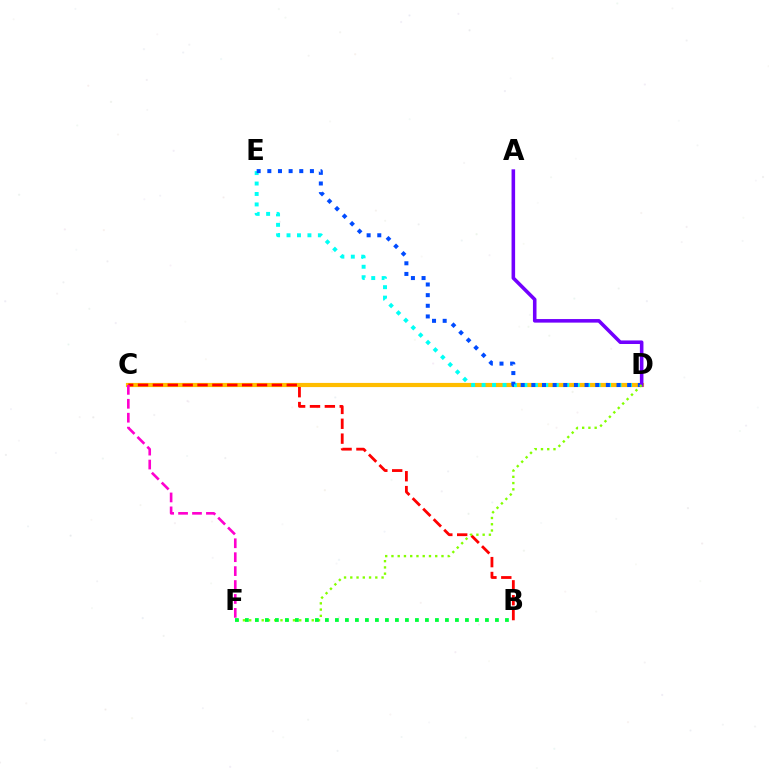{('C', 'D'): [{'color': '#ffbd00', 'line_style': 'solid', 'thickness': 3.0}], ('B', 'C'): [{'color': '#ff0000', 'line_style': 'dashed', 'thickness': 2.02}], ('D', 'E'): [{'color': '#00fff6', 'line_style': 'dotted', 'thickness': 2.84}, {'color': '#004bff', 'line_style': 'dotted', 'thickness': 2.89}], ('A', 'D'): [{'color': '#7200ff', 'line_style': 'solid', 'thickness': 2.57}], ('D', 'F'): [{'color': '#84ff00', 'line_style': 'dotted', 'thickness': 1.7}], ('C', 'F'): [{'color': '#ff00cf', 'line_style': 'dashed', 'thickness': 1.89}], ('B', 'F'): [{'color': '#00ff39', 'line_style': 'dotted', 'thickness': 2.72}]}